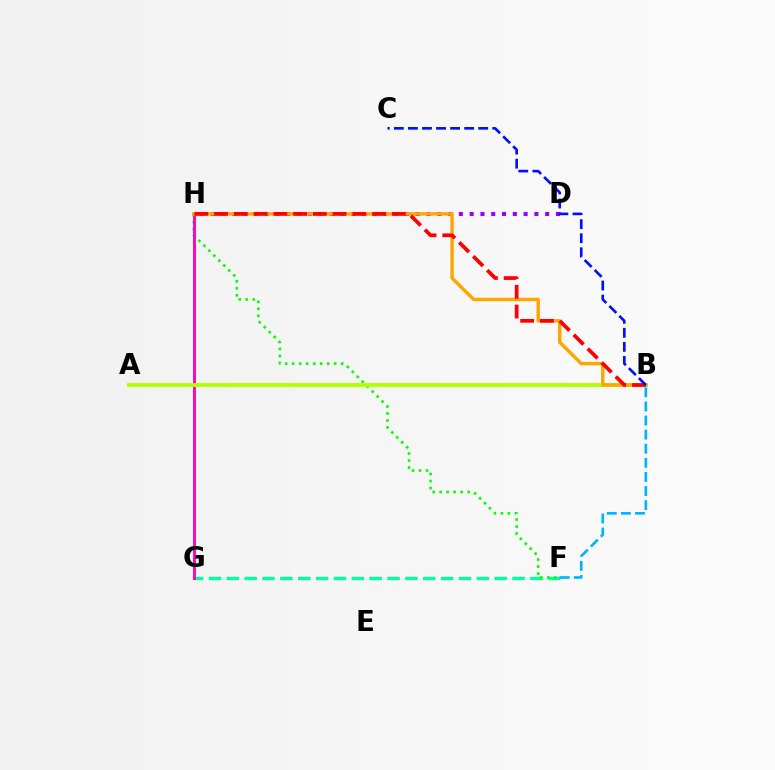{('F', 'G'): [{'color': '#00ff9d', 'line_style': 'dashed', 'thickness': 2.43}], ('F', 'H'): [{'color': '#08ff00', 'line_style': 'dotted', 'thickness': 1.9}], ('D', 'H'): [{'color': '#9b00ff', 'line_style': 'dotted', 'thickness': 2.93}], ('G', 'H'): [{'color': '#ff00bd', 'line_style': 'solid', 'thickness': 2.09}], ('A', 'B'): [{'color': '#b3ff00', 'line_style': 'solid', 'thickness': 2.79}], ('B', 'F'): [{'color': '#00b5ff', 'line_style': 'dashed', 'thickness': 1.92}], ('B', 'H'): [{'color': '#ffa500', 'line_style': 'solid', 'thickness': 2.45}, {'color': '#ff0000', 'line_style': 'dashed', 'thickness': 2.68}], ('B', 'C'): [{'color': '#0010ff', 'line_style': 'dashed', 'thickness': 1.91}]}